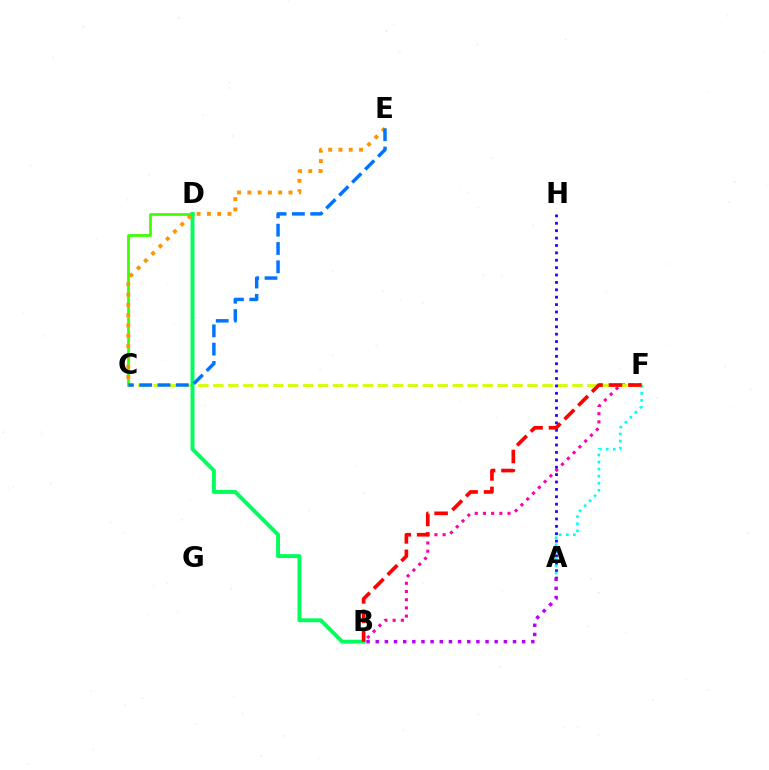{('B', 'F'): [{'color': '#ff00ac', 'line_style': 'dotted', 'thickness': 2.23}, {'color': '#ff0000', 'line_style': 'dashed', 'thickness': 2.64}], ('C', 'D'): [{'color': '#3dff00', 'line_style': 'solid', 'thickness': 2.0}], ('C', 'F'): [{'color': '#d1ff00', 'line_style': 'dashed', 'thickness': 2.03}], ('A', 'H'): [{'color': '#2500ff', 'line_style': 'dotted', 'thickness': 2.01}], ('A', 'B'): [{'color': '#b900ff', 'line_style': 'dotted', 'thickness': 2.49}], ('B', 'D'): [{'color': '#00ff5c', 'line_style': 'solid', 'thickness': 2.82}], ('A', 'F'): [{'color': '#00fff6', 'line_style': 'dotted', 'thickness': 1.92}], ('C', 'E'): [{'color': '#ff9400', 'line_style': 'dotted', 'thickness': 2.8}, {'color': '#0074ff', 'line_style': 'dashed', 'thickness': 2.49}]}